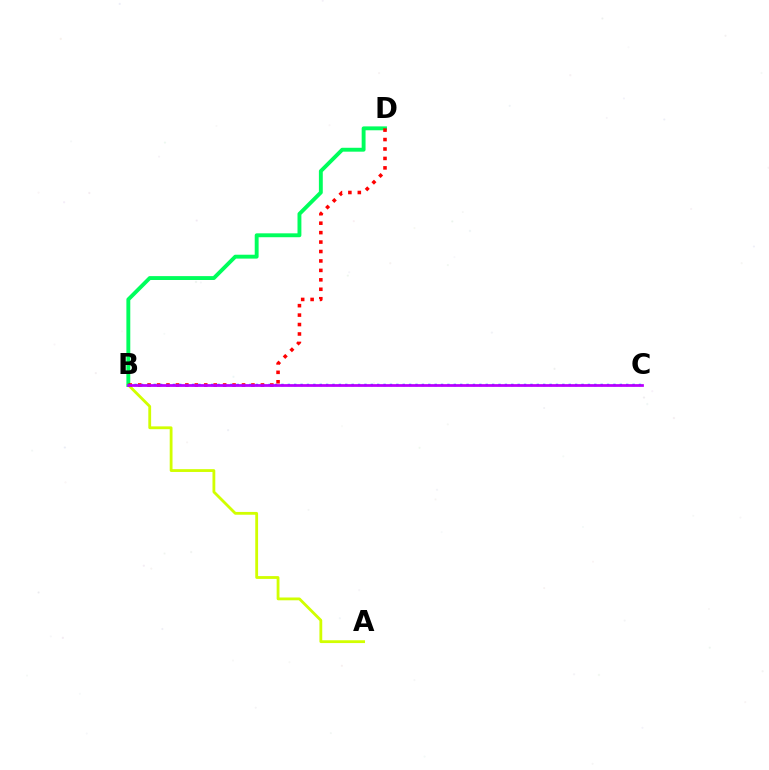{('A', 'B'): [{'color': '#d1ff00', 'line_style': 'solid', 'thickness': 2.02}], ('B', 'D'): [{'color': '#00ff5c', 'line_style': 'solid', 'thickness': 2.8}, {'color': '#ff0000', 'line_style': 'dotted', 'thickness': 2.57}], ('B', 'C'): [{'color': '#0074ff', 'line_style': 'dotted', 'thickness': 1.73}, {'color': '#b900ff', 'line_style': 'solid', 'thickness': 1.98}]}